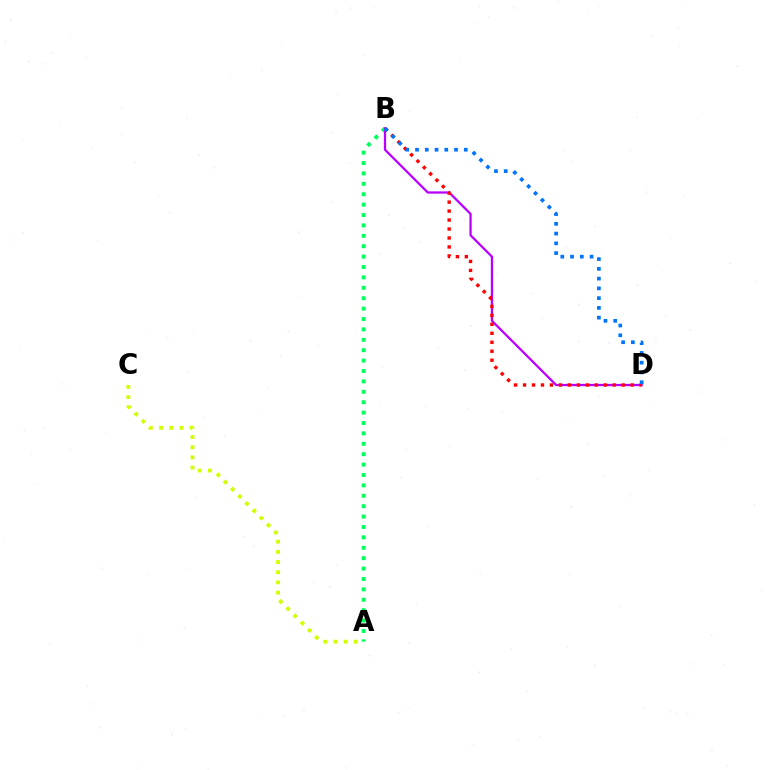{('A', 'B'): [{'color': '#00ff5c', 'line_style': 'dotted', 'thickness': 2.83}], ('B', 'D'): [{'color': '#b900ff', 'line_style': 'solid', 'thickness': 1.64}, {'color': '#ff0000', 'line_style': 'dotted', 'thickness': 2.44}, {'color': '#0074ff', 'line_style': 'dotted', 'thickness': 2.65}], ('A', 'C'): [{'color': '#d1ff00', 'line_style': 'dotted', 'thickness': 2.76}]}